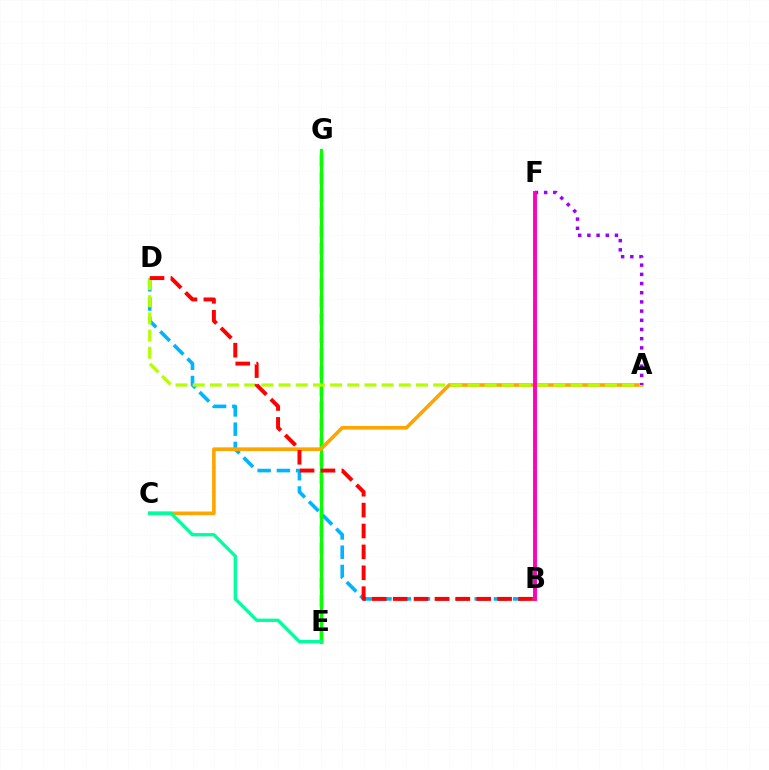{('E', 'G'): [{'color': '#0010ff', 'line_style': 'dashed', 'thickness': 2.39}, {'color': '#08ff00', 'line_style': 'solid', 'thickness': 2.25}], ('B', 'D'): [{'color': '#00b5ff', 'line_style': 'dashed', 'thickness': 2.61}, {'color': '#ff0000', 'line_style': 'dashed', 'thickness': 2.84}], ('A', 'C'): [{'color': '#ffa500', 'line_style': 'solid', 'thickness': 2.61}], ('A', 'D'): [{'color': '#b3ff00', 'line_style': 'dashed', 'thickness': 2.33}], ('C', 'E'): [{'color': '#00ff9d', 'line_style': 'solid', 'thickness': 2.39}], ('A', 'F'): [{'color': '#9b00ff', 'line_style': 'dotted', 'thickness': 2.5}], ('B', 'F'): [{'color': '#ff00bd', 'line_style': 'solid', 'thickness': 2.8}]}